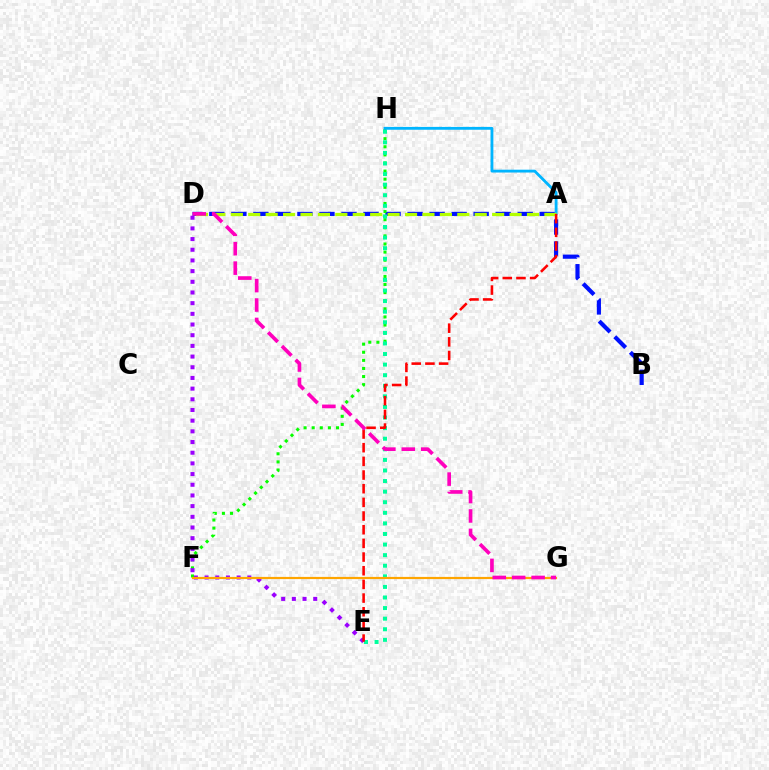{('B', 'D'): [{'color': '#0010ff', 'line_style': 'dashed', 'thickness': 2.99}], ('F', 'H'): [{'color': '#08ff00', 'line_style': 'dotted', 'thickness': 2.2}], ('E', 'H'): [{'color': '#00ff9d', 'line_style': 'dotted', 'thickness': 2.88}], ('A', 'H'): [{'color': '#00b5ff', 'line_style': 'solid', 'thickness': 2.04}], ('D', 'E'): [{'color': '#9b00ff', 'line_style': 'dotted', 'thickness': 2.9}], ('A', 'D'): [{'color': '#b3ff00', 'line_style': 'dashed', 'thickness': 2.37}], ('A', 'E'): [{'color': '#ff0000', 'line_style': 'dashed', 'thickness': 1.86}], ('F', 'G'): [{'color': '#ffa500', 'line_style': 'solid', 'thickness': 1.57}], ('D', 'G'): [{'color': '#ff00bd', 'line_style': 'dashed', 'thickness': 2.64}]}